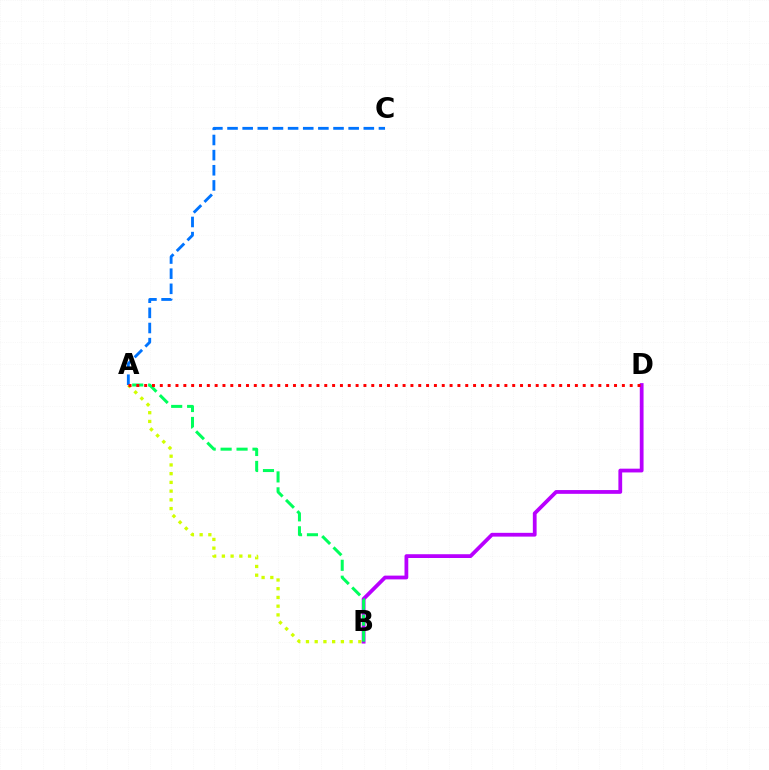{('A', 'B'): [{'color': '#d1ff00', 'line_style': 'dotted', 'thickness': 2.37}, {'color': '#00ff5c', 'line_style': 'dashed', 'thickness': 2.16}], ('B', 'D'): [{'color': '#b900ff', 'line_style': 'solid', 'thickness': 2.72}], ('A', 'C'): [{'color': '#0074ff', 'line_style': 'dashed', 'thickness': 2.06}], ('A', 'D'): [{'color': '#ff0000', 'line_style': 'dotted', 'thickness': 2.13}]}